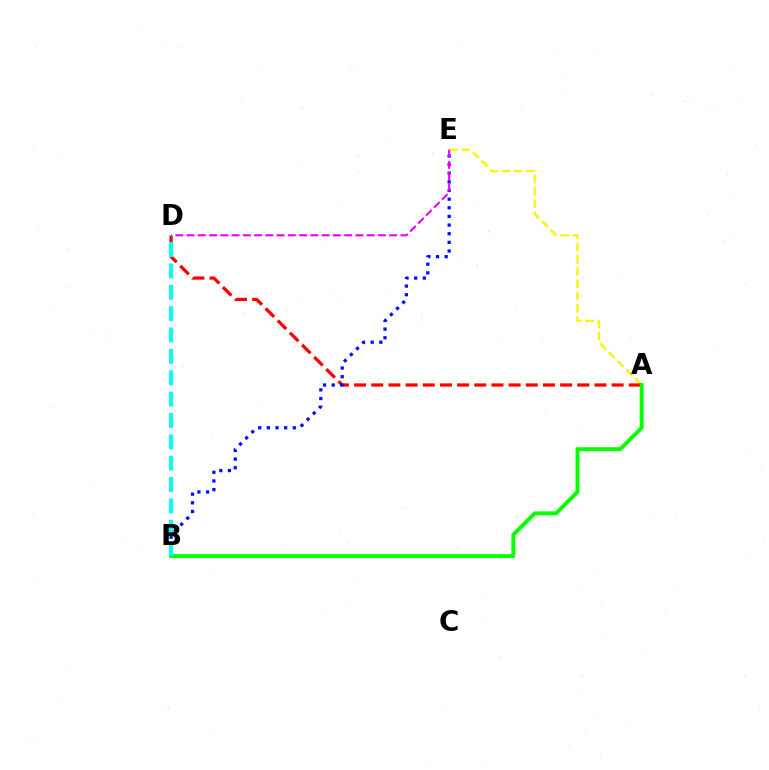{('A', 'E'): [{'color': '#fcf500', 'line_style': 'dashed', 'thickness': 1.67}], ('A', 'D'): [{'color': '#ff0000', 'line_style': 'dashed', 'thickness': 2.33}], ('B', 'E'): [{'color': '#0010ff', 'line_style': 'dotted', 'thickness': 2.35}], ('D', 'E'): [{'color': '#ee00ff', 'line_style': 'dashed', 'thickness': 1.53}], ('A', 'B'): [{'color': '#08ff00', 'line_style': 'solid', 'thickness': 2.84}], ('B', 'D'): [{'color': '#00fff6', 'line_style': 'dashed', 'thickness': 2.9}]}